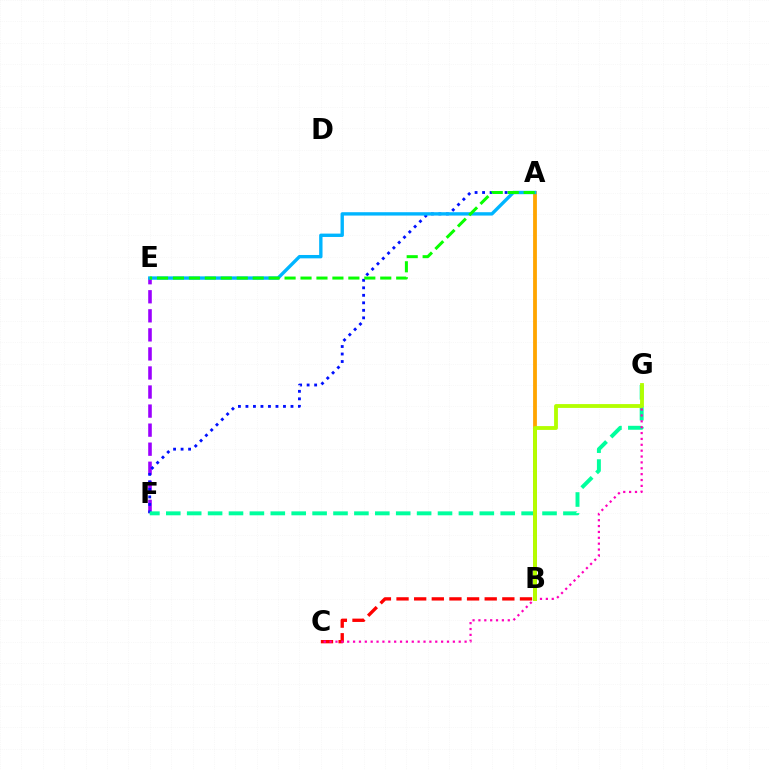{('E', 'F'): [{'color': '#9b00ff', 'line_style': 'dashed', 'thickness': 2.59}], ('A', 'F'): [{'color': '#0010ff', 'line_style': 'dotted', 'thickness': 2.04}], ('B', 'C'): [{'color': '#ff0000', 'line_style': 'dashed', 'thickness': 2.4}], ('F', 'G'): [{'color': '#00ff9d', 'line_style': 'dashed', 'thickness': 2.84}], ('A', 'B'): [{'color': '#ffa500', 'line_style': 'solid', 'thickness': 2.74}], ('C', 'G'): [{'color': '#ff00bd', 'line_style': 'dotted', 'thickness': 1.59}], ('B', 'G'): [{'color': '#b3ff00', 'line_style': 'solid', 'thickness': 2.75}], ('A', 'E'): [{'color': '#00b5ff', 'line_style': 'solid', 'thickness': 2.42}, {'color': '#08ff00', 'line_style': 'dashed', 'thickness': 2.17}]}